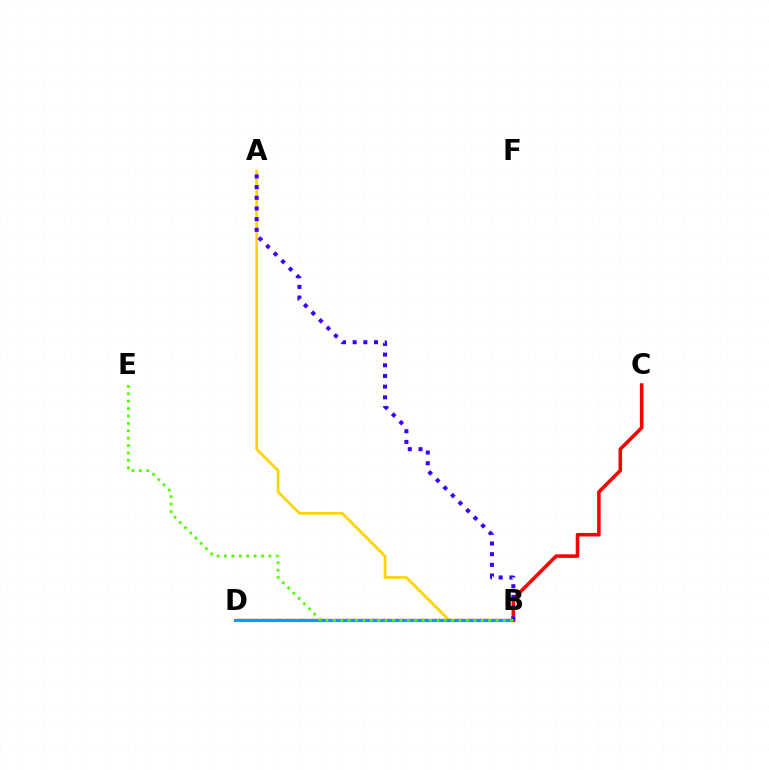{('B', 'D'): [{'color': '#00ff86', 'line_style': 'solid', 'thickness': 2.23}, {'color': '#ff00ed', 'line_style': 'dashed', 'thickness': 1.65}, {'color': '#009eff', 'line_style': 'solid', 'thickness': 2.28}], ('A', 'B'): [{'color': '#ffd500', 'line_style': 'solid', 'thickness': 1.95}, {'color': '#3700ff', 'line_style': 'dotted', 'thickness': 2.9}], ('B', 'C'): [{'color': '#ff0000', 'line_style': 'solid', 'thickness': 2.57}], ('B', 'E'): [{'color': '#4fff00', 'line_style': 'dotted', 'thickness': 2.01}]}